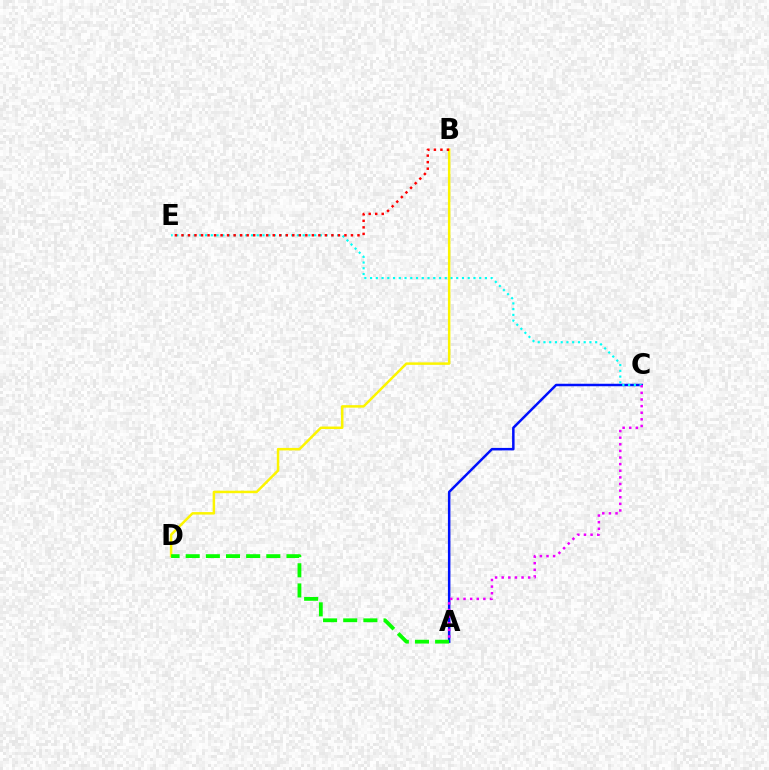{('A', 'C'): [{'color': '#0010ff', 'line_style': 'solid', 'thickness': 1.8}, {'color': '#ee00ff', 'line_style': 'dotted', 'thickness': 1.8}], ('C', 'E'): [{'color': '#00fff6', 'line_style': 'dotted', 'thickness': 1.56}], ('B', 'D'): [{'color': '#fcf500', 'line_style': 'solid', 'thickness': 1.79}], ('A', 'D'): [{'color': '#08ff00', 'line_style': 'dashed', 'thickness': 2.74}], ('B', 'E'): [{'color': '#ff0000', 'line_style': 'dotted', 'thickness': 1.77}]}